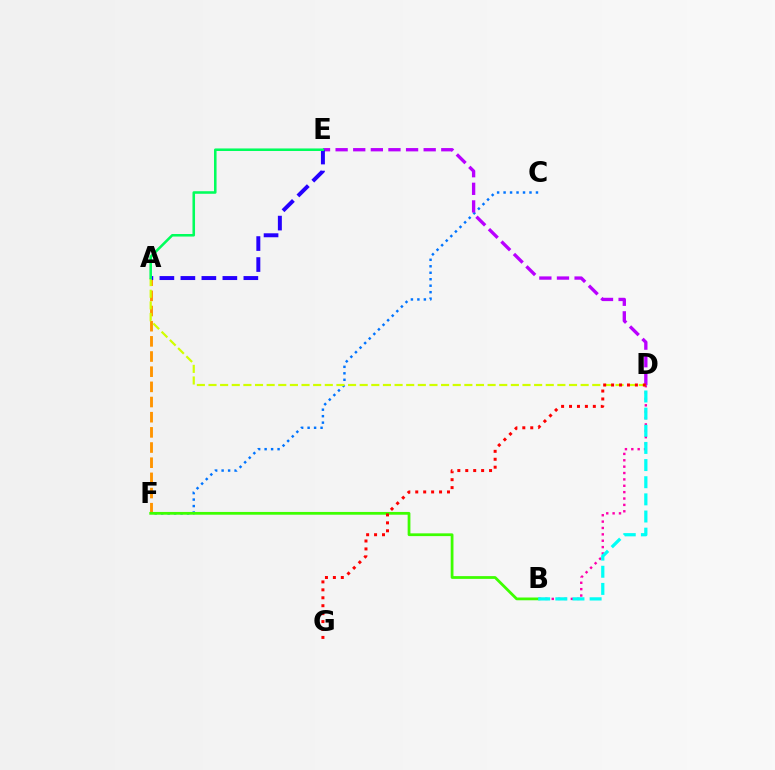{('A', 'F'): [{'color': '#ff9400', 'line_style': 'dashed', 'thickness': 2.06}], ('B', 'D'): [{'color': '#ff00ac', 'line_style': 'dotted', 'thickness': 1.73}, {'color': '#00fff6', 'line_style': 'dashed', 'thickness': 2.33}], ('C', 'F'): [{'color': '#0074ff', 'line_style': 'dotted', 'thickness': 1.76}], ('D', 'E'): [{'color': '#b900ff', 'line_style': 'dashed', 'thickness': 2.39}], ('A', 'E'): [{'color': '#2500ff', 'line_style': 'dashed', 'thickness': 2.85}, {'color': '#00ff5c', 'line_style': 'solid', 'thickness': 1.84}], ('A', 'D'): [{'color': '#d1ff00', 'line_style': 'dashed', 'thickness': 1.58}], ('B', 'F'): [{'color': '#3dff00', 'line_style': 'solid', 'thickness': 1.99}], ('D', 'G'): [{'color': '#ff0000', 'line_style': 'dotted', 'thickness': 2.16}]}